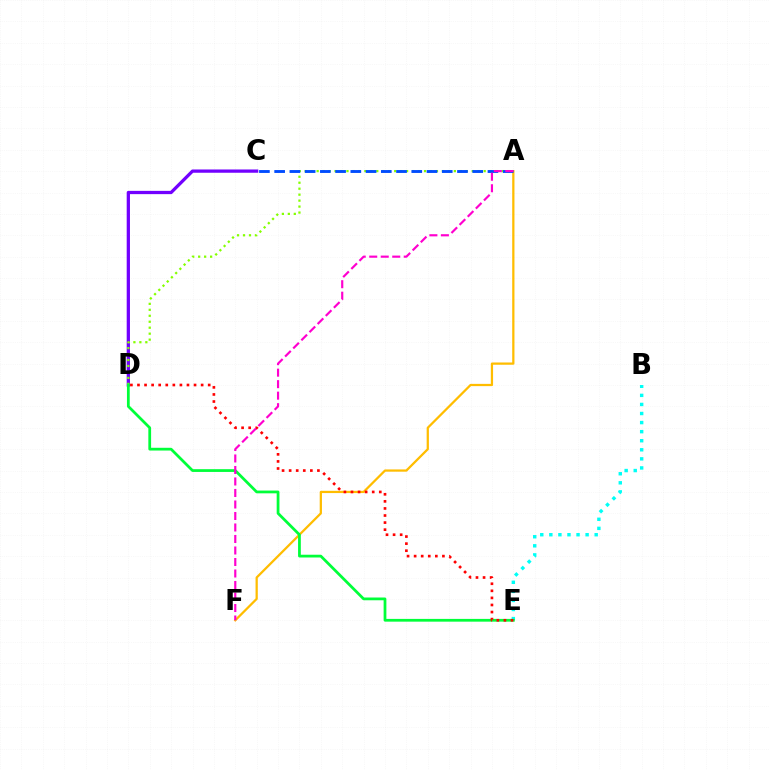{('B', 'E'): [{'color': '#00fff6', 'line_style': 'dotted', 'thickness': 2.46}], ('C', 'D'): [{'color': '#7200ff', 'line_style': 'solid', 'thickness': 2.35}], ('A', 'F'): [{'color': '#ffbd00', 'line_style': 'solid', 'thickness': 1.62}, {'color': '#ff00cf', 'line_style': 'dashed', 'thickness': 1.56}], ('A', 'D'): [{'color': '#84ff00', 'line_style': 'dotted', 'thickness': 1.62}], ('A', 'C'): [{'color': '#004bff', 'line_style': 'dashed', 'thickness': 2.07}], ('D', 'E'): [{'color': '#00ff39', 'line_style': 'solid', 'thickness': 1.99}, {'color': '#ff0000', 'line_style': 'dotted', 'thickness': 1.92}]}